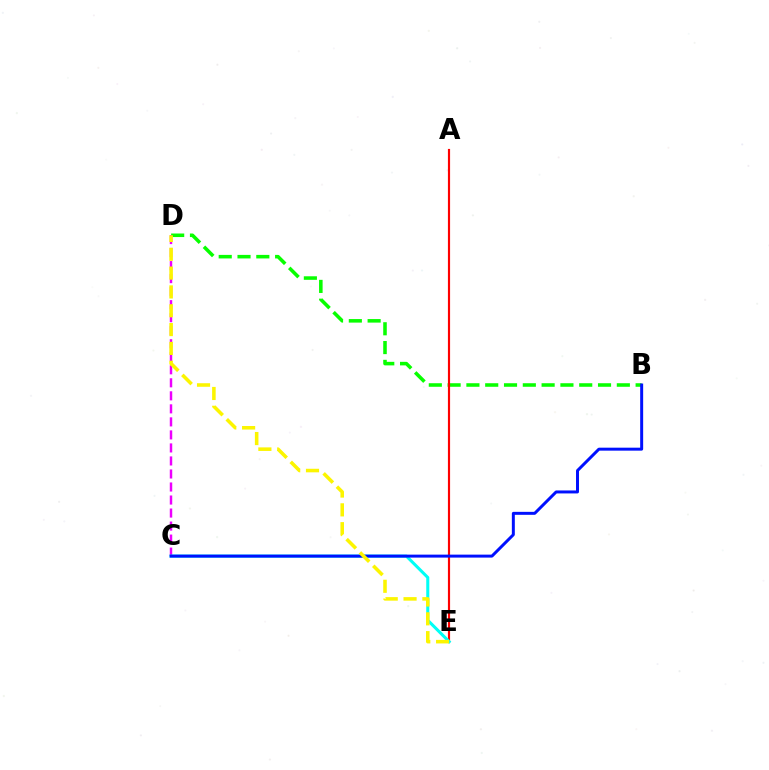{('B', 'D'): [{'color': '#08ff00', 'line_style': 'dashed', 'thickness': 2.55}], ('C', 'D'): [{'color': '#ee00ff', 'line_style': 'dashed', 'thickness': 1.77}], ('A', 'E'): [{'color': '#ff0000', 'line_style': 'solid', 'thickness': 1.56}], ('C', 'E'): [{'color': '#00fff6', 'line_style': 'solid', 'thickness': 2.2}], ('B', 'C'): [{'color': '#0010ff', 'line_style': 'solid', 'thickness': 2.14}], ('D', 'E'): [{'color': '#fcf500', 'line_style': 'dashed', 'thickness': 2.56}]}